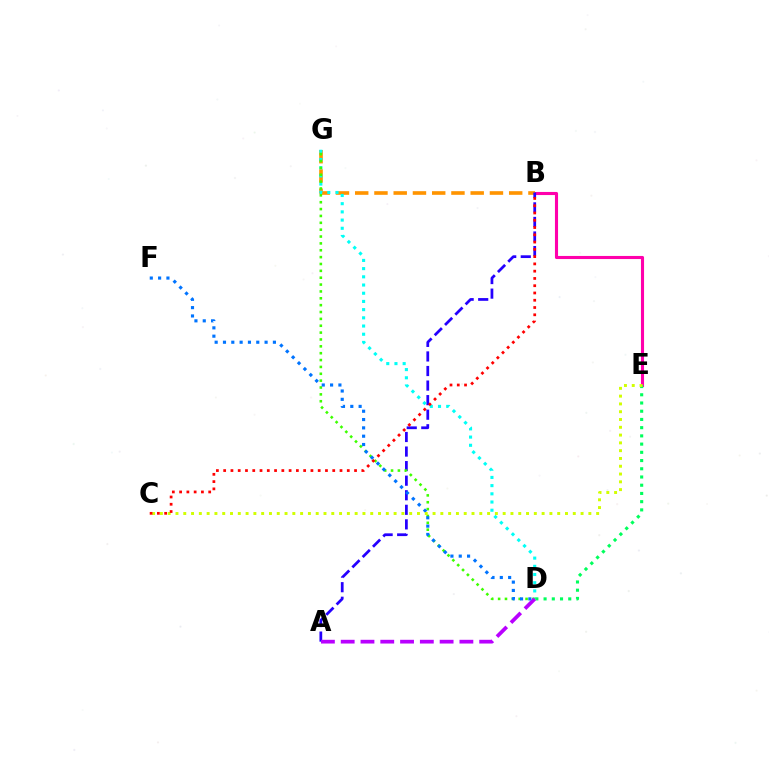{('B', 'E'): [{'color': '#ff00ac', 'line_style': 'solid', 'thickness': 2.24}], ('B', 'G'): [{'color': '#ff9400', 'line_style': 'dashed', 'thickness': 2.61}], ('A', 'B'): [{'color': '#2500ff', 'line_style': 'dashed', 'thickness': 1.98}], ('D', 'G'): [{'color': '#00fff6', 'line_style': 'dotted', 'thickness': 2.23}, {'color': '#3dff00', 'line_style': 'dotted', 'thickness': 1.86}], ('D', 'E'): [{'color': '#00ff5c', 'line_style': 'dotted', 'thickness': 2.23}], ('A', 'D'): [{'color': '#b900ff', 'line_style': 'dashed', 'thickness': 2.69}], ('D', 'F'): [{'color': '#0074ff', 'line_style': 'dotted', 'thickness': 2.26}], ('C', 'E'): [{'color': '#d1ff00', 'line_style': 'dotted', 'thickness': 2.12}], ('B', 'C'): [{'color': '#ff0000', 'line_style': 'dotted', 'thickness': 1.98}]}